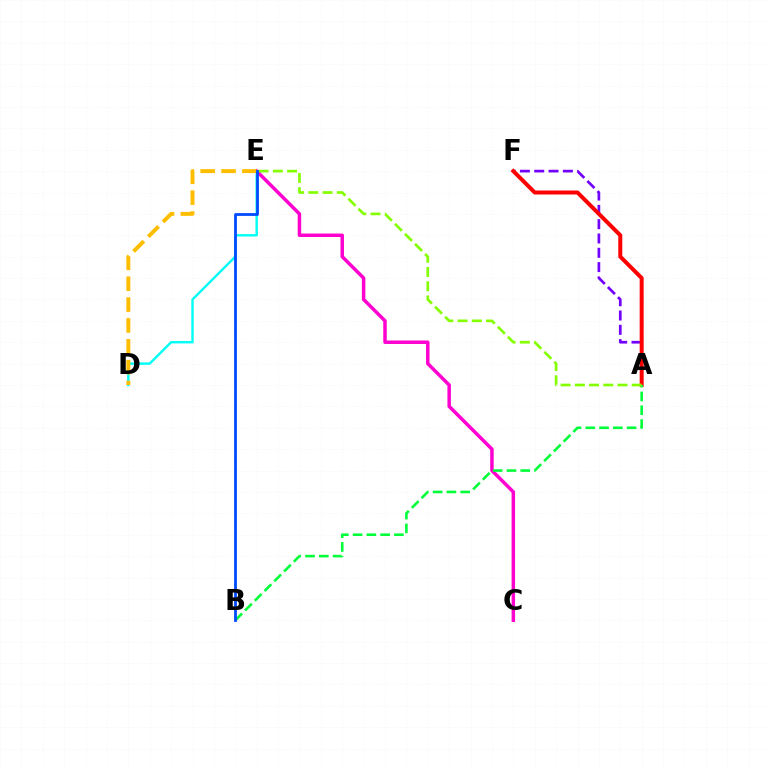{('A', 'F'): [{'color': '#7200ff', 'line_style': 'dashed', 'thickness': 1.94}, {'color': '#ff0000', 'line_style': 'solid', 'thickness': 2.87}], ('D', 'E'): [{'color': '#00fff6', 'line_style': 'solid', 'thickness': 1.72}, {'color': '#ffbd00', 'line_style': 'dashed', 'thickness': 2.83}], ('C', 'E'): [{'color': '#ff00cf', 'line_style': 'solid', 'thickness': 2.5}], ('A', 'B'): [{'color': '#00ff39', 'line_style': 'dashed', 'thickness': 1.87}], ('A', 'E'): [{'color': '#84ff00', 'line_style': 'dashed', 'thickness': 1.93}], ('B', 'E'): [{'color': '#004bff', 'line_style': 'solid', 'thickness': 2.01}]}